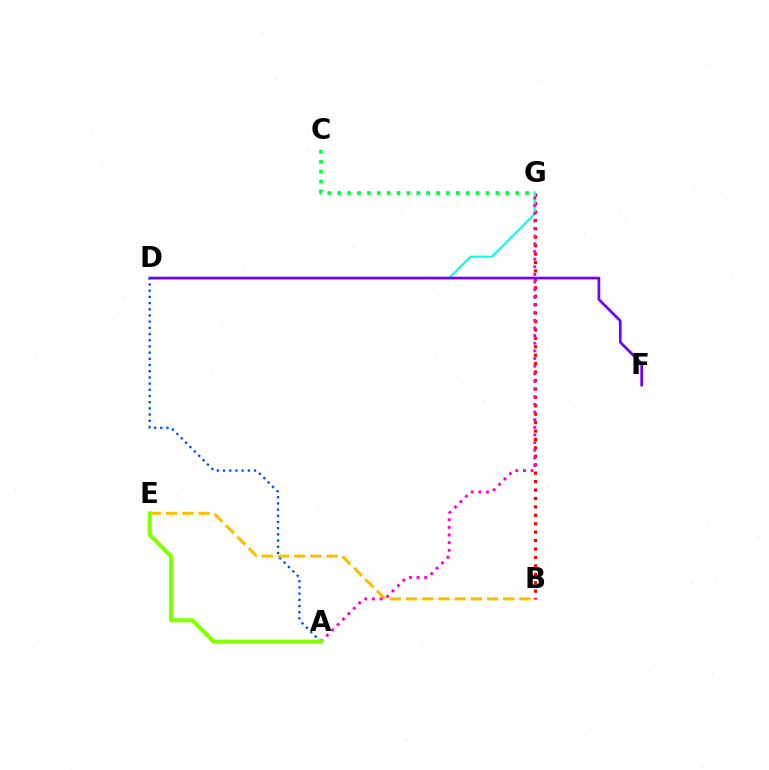{('B', 'G'): [{'color': '#ff0000', 'line_style': 'dotted', 'thickness': 2.29}], ('D', 'G'): [{'color': '#00fff6', 'line_style': 'solid', 'thickness': 1.52}], ('D', 'F'): [{'color': '#7200ff', 'line_style': 'solid', 'thickness': 1.94}], ('A', 'D'): [{'color': '#004bff', 'line_style': 'dotted', 'thickness': 1.68}], ('B', 'E'): [{'color': '#ffbd00', 'line_style': 'dashed', 'thickness': 2.2}], ('A', 'G'): [{'color': '#ff00cf', 'line_style': 'dotted', 'thickness': 2.08}], ('C', 'G'): [{'color': '#00ff39', 'line_style': 'dotted', 'thickness': 2.69}], ('A', 'E'): [{'color': '#84ff00', 'line_style': 'solid', 'thickness': 2.96}]}